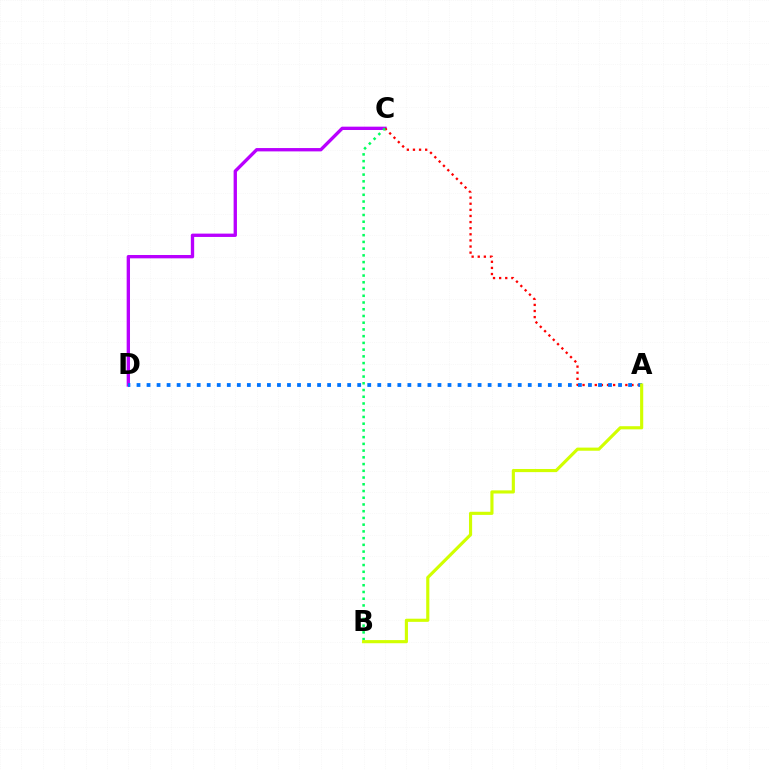{('C', 'D'): [{'color': '#b900ff', 'line_style': 'solid', 'thickness': 2.4}], ('A', 'C'): [{'color': '#ff0000', 'line_style': 'dotted', 'thickness': 1.66}], ('A', 'D'): [{'color': '#0074ff', 'line_style': 'dotted', 'thickness': 2.73}], ('B', 'C'): [{'color': '#00ff5c', 'line_style': 'dotted', 'thickness': 1.83}], ('A', 'B'): [{'color': '#d1ff00', 'line_style': 'solid', 'thickness': 2.26}]}